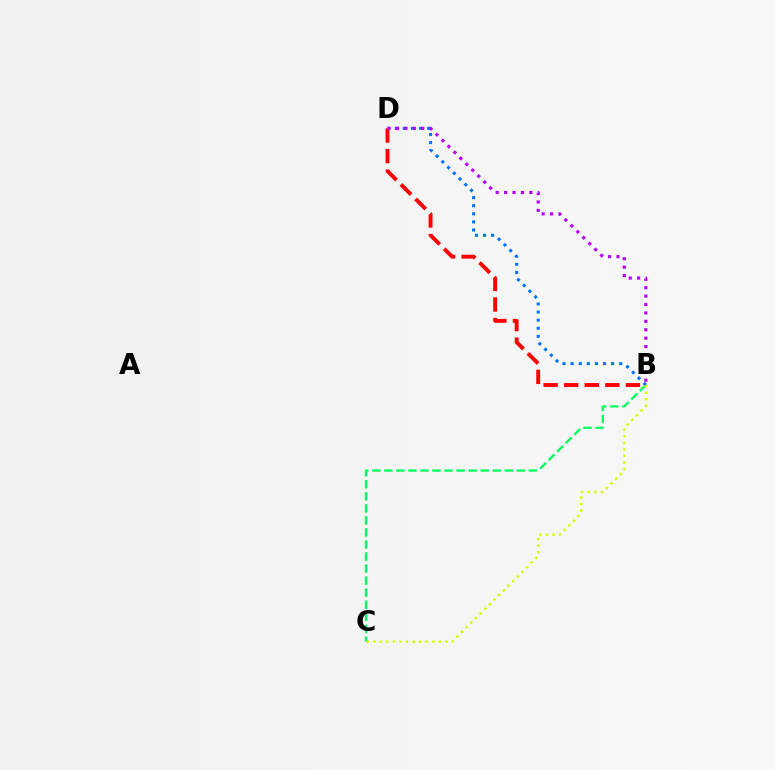{('B', 'D'): [{'color': '#ff0000', 'line_style': 'dashed', 'thickness': 2.8}, {'color': '#0074ff', 'line_style': 'dotted', 'thickness': 2.2}, {'color': '#b900ff', 'line_style': 'dotted', 'thickness': 2.29}], ('B', 'C'): [{'color': '#00ff5c', 'line_style': 'dashed', 'thickness': 1.64}, {'color': '#d1ff00', 'line_style': 'dotted', 'thickness': 1.78}]}